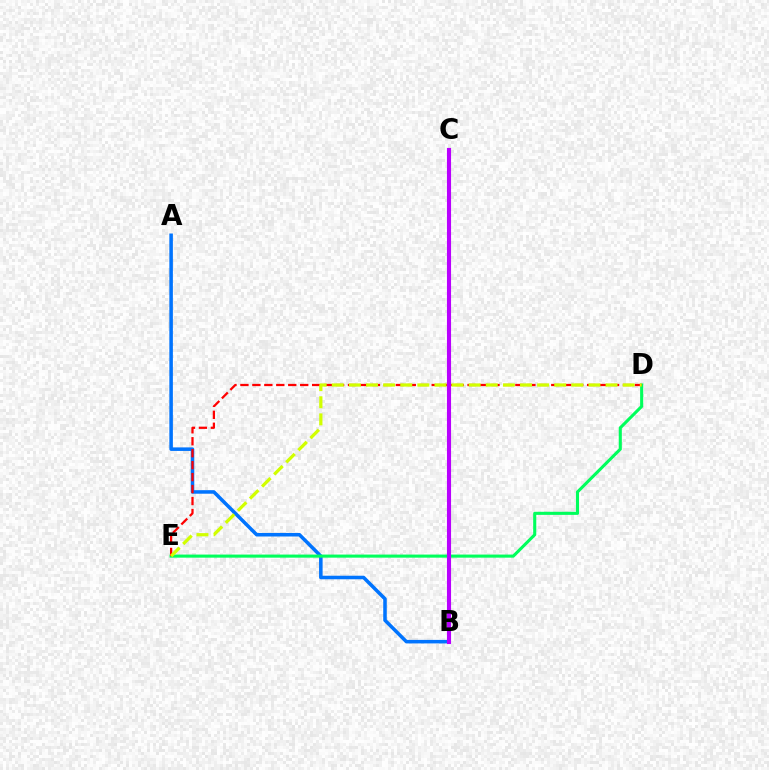{('A', 'B'): [{'color': '#0074ff', 'line_style': 'solid', 'thickness': 2.55}], ('D', 'E'): [{'color': '#00ff5c', 'line_style': 'solid', 'thickness': 2.22}, {'color': '#ff0000', 'line_style': 'dashed', 'thickness': 1.62}, {'color': '#d1ff00', 'line_style': 'dashed', 'thickness': 2.32}], ('B', 'C'): [{'color': '#b900ff', 'line_style': 'solid', 'thickness': 2.95}]}